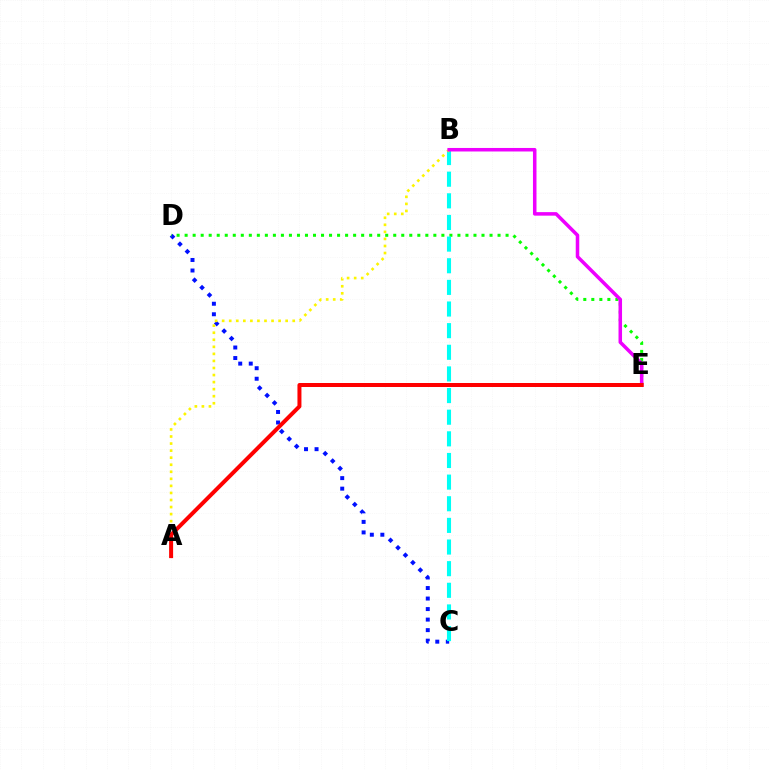{('C', 'D'): [{'color': '#0010ff', 'line_style': 'dotted', 'thickness': 2.86}], ('D', 'E'): [{'color': '#08ff00', 'line_style': 'dotted', 'thickness': 2.18}], ('B', 'C'): [{'color': '#00fff6', 'line_style': 'dashed', 'thickness': 2.94}], ('A', 'B'): [{'color': '#fcf500', 'line_style': 'dotted', 'thickness': 1.92}], ('B', 'E'): [{'color': '#ee00ff', 'line_style': 'solid', 'thickness': 2.54}], ('A', 'E'): [{'color': '#ff0000', 'line_style': 'solid', 'thickness': 2.87}]}